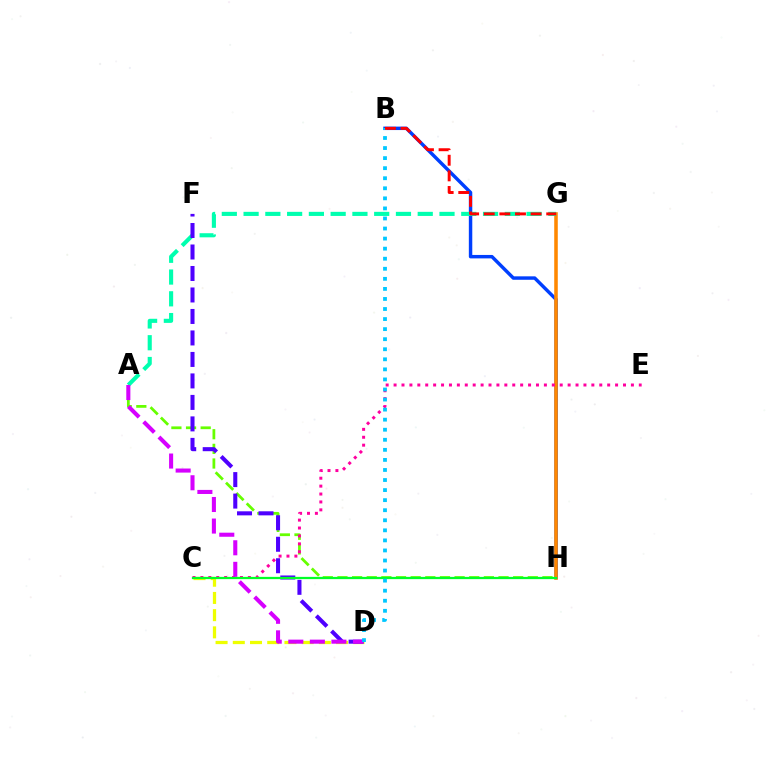{('A', 'H'): [{'color': '#66ff00', 'line_style': 'dashed', 'thickness': 1.99}], ('C', 'D'): [{'color': '#eeff00', 'line_style': 'dashed', 'thickness': 2.34}], ('B', 'H'): [{'color': '#003fff', 'line_style': 'solid', 'thickness': 2.48}], ('G', 'H'): [{'color': '#ff8800', 'line_style': 'solid', 'thickness': 2.56}], ('C', 'E'): [{'color': '#ff00a0', 'line_style': 'dotted', 'thickness': 2.15}], ('A', 'G'): [{'color': '#00ffaf', 'line_style': 'dashed', 'thickness': 2.96}], ('D', 'F'): [{'color': '#4f00ff', 'line_style': 'dashed', 'thickness': 2.92}], ('A', 'D'): [{'color': '#d600ff', 'line_style': 'dashed', 'thickness': 2.93}], ('C', 'H'): [{'color': '#00ff27', 'line_style': 'solid', 'thickness': 1.62}], ('B', 'D'): [{'color': '#00c7ff', 'line_style': 'dotted', 'thickness': 2.73}], ('B', 'G'): [{'color': '#ff0000', 'line_style': 'dashed', 'thickness': 2.12}]}